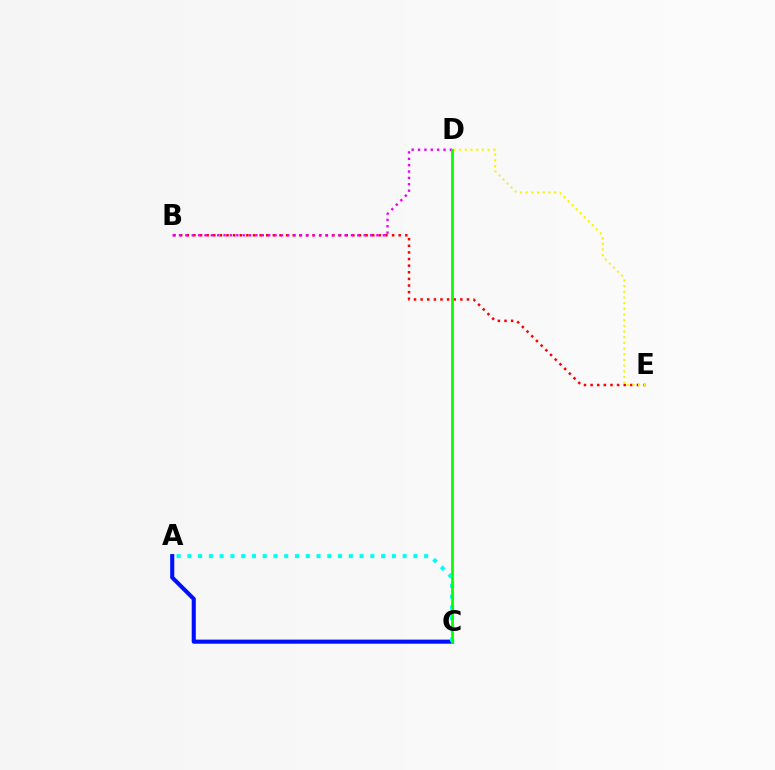{('B', 'E'): [{'color': '#ff0000', 'line_style': 'dotted', 'thickness': 1.8}], ('A', 'C'): [{'color': '#0010ff', 'line_style': 'solid', 'thickness': 2.95}, {'color': '#00fff6', 'line_style': 'dotted', 'thickness': 2.92}], ('D', 'E'): [{'color': '#fcf500', 'line_style': 'dotted', 'thickness': 1.54}], ('B', 'D'): [{'color': '#ee00ff', 'line_style': 'dotted', 'thickness': 1.73}], ('C', 'D'): [{'color': '#08ff00', 'line_style': 'solid', 'thickness': 2.01}]}